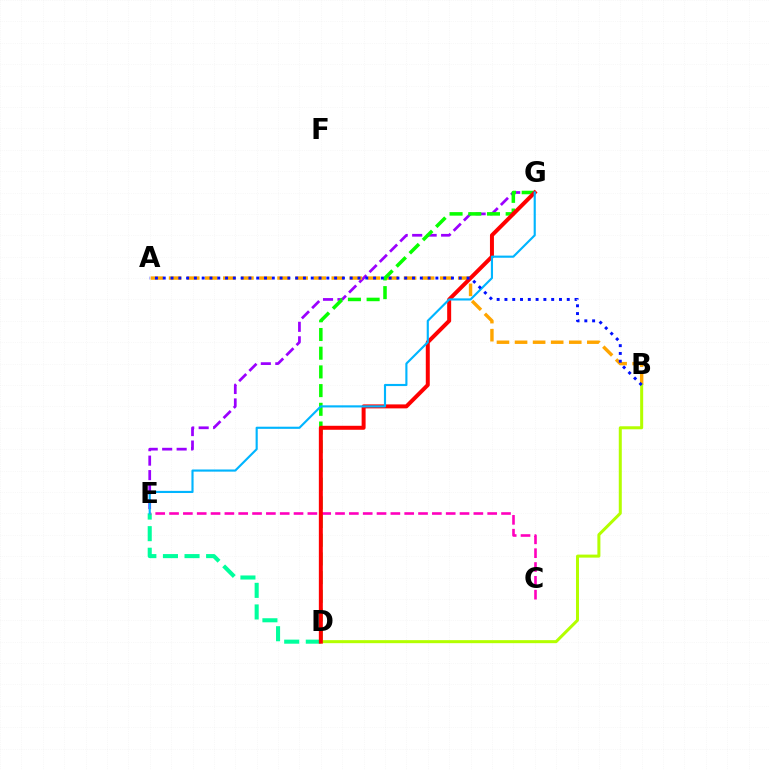{('E', 'G'): [{'color': '#9b00ff', 'line_style': 'dashed', 'thickness': 1.97}, {'color': '#00b5ff', 'line_style': 'solid', 'thickness': 1.54}], ('D', 'E'): [{'color': '#00ff9d', 'line_style': 'dashed', 'thickness': 2.93}], ('C', 'E'): [{'color': '#ff00bd', 'line_style': 'dashed', 'thickness': 1.88}], ('A', 'B'): [{'color': '#ffa500', 'line_style': 'dashed', 'thickness': 2.45}, {'color': '#0010ff', 'line_style': 'dotted', 'thickness': 2.12}], ('D', 'G'): [{'color': '#08ff00', 'line_style': 'dashed', 'thickness': 2.54}, {'color': '#ff0000', 'line_style': 'solid', 'thickness': 2.87}], ('B', 'D'): [{'color': '#b3ff00', 'line_style': 'solid', 'thickness': 2.17}]}